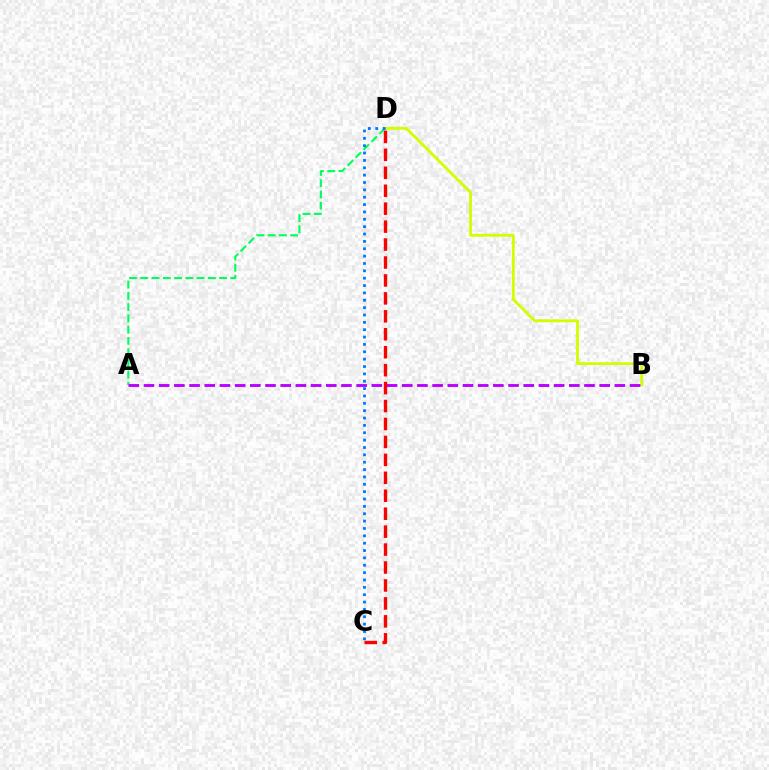{('B', 'D'): [{'color': '#d1ff00', 'line_style': 'solid', 'thickness': 2.04}], ('A', 'D'): [{'color': '#00ff5c', 'line_style': 'dashed', 'thickness': 1.53}], ('C', 'D'): [{'color': '#0074ff', 'line_style': 'dotted', 'thickness': 2.0}, {'color': '#ff0000', 'line_style': 'dashed', 'thickness': 2.44}], ('A', 'B'): [{'color': '#b900ff', 'line_style': 'dashed', 'thickness': 2.06}]}